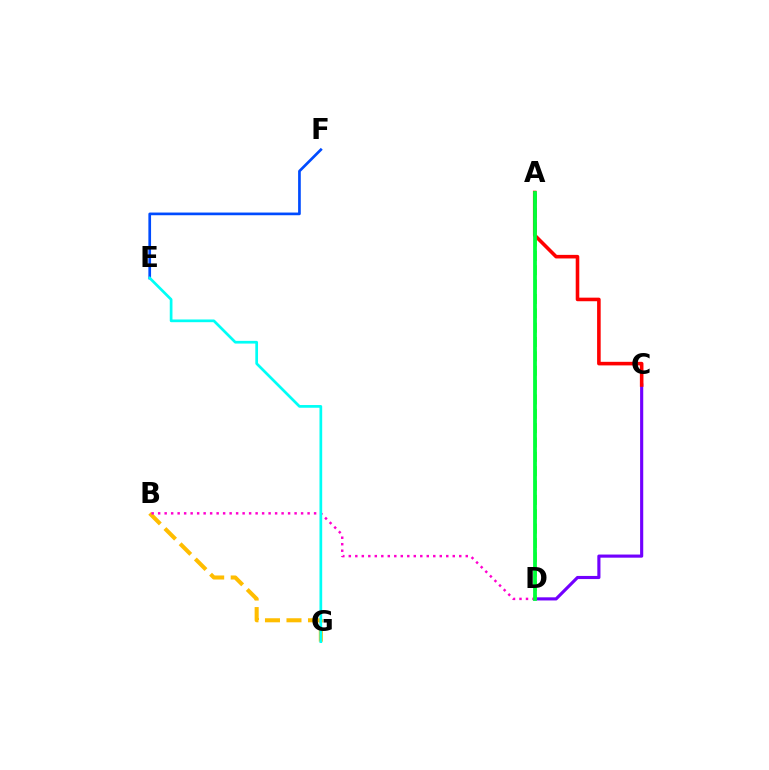{('B', 'G'): [{'color': '#ffbd00', 'line_style': 'dashed', 'thickness': 2.92}], ('C', 'D'): [{'color': '#7200ff', 'line_style': 'solid', 'thickness': 2.26}], ('A', 'D'): [{'color': '#84ff00', 'line_style': 'dashed', 'thickness': 1.95}, {'color': '#00ff39', 'line_style': 'solid', 'thickness': 2.72}], ('B', 'D'): [{'color': '#ff00cf', 'line_style': 'dotted', 'thickness': 1.77}], ('E', 'F'): [{'color': '#004bff', 'line_style': 'solid', 'thickness': 1.93}], ('A', 'C'): [{'color': '#ff0000', 'line_style': 'solid', 'thickness': 2.58}], ('E', 'G'): [{'color': '#00fff6', 'line_style': 'solid', 'thickness': 1.95}]}